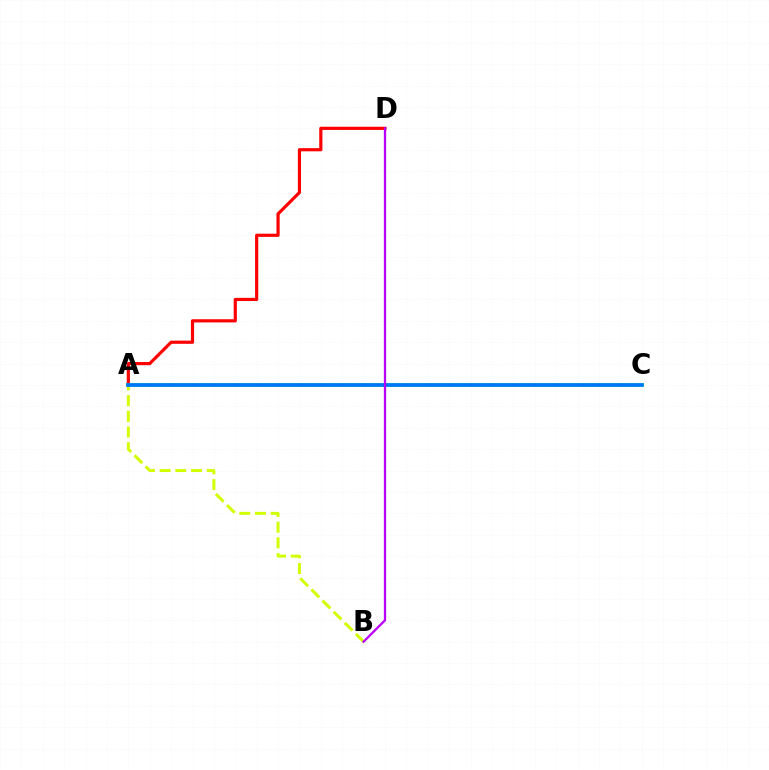{('A', 'B'): [{'color': '#d1ff00', 'line_style': 'dashed', 'thickness': 2.13}], ('A', 'D'): [{'color': '#ff0000', 'line_style': 'solid', 'thickness': 2.29}], ('A', 'C'): [{'color': '#00ff5c', 'line_style': 'solid', 'thickness': 2.53}, {'color': '#0074ff', 'line_style': 'solid', 'thickness': 2.6}], ('B', 'D'): [{'color': '#b900ff', 'line_style': 'solid', 'thickness': 1.65}]}